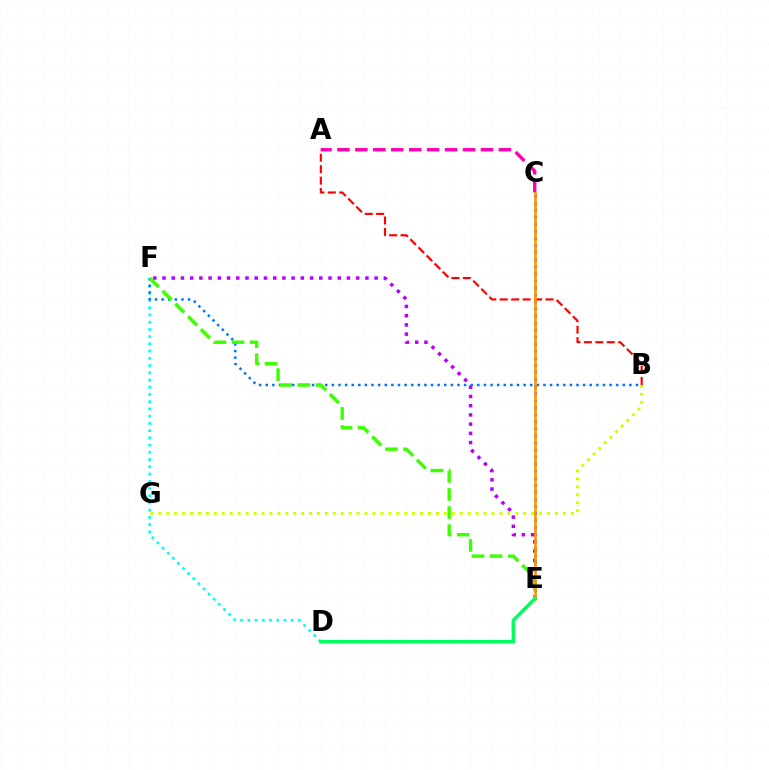{('D', 'F'): [{'color': '#00fff6', 'line_style': 'dotted', 'thickness': 1.96}], ('A', 'B'): [{'color': '#ff0000', 'line_style': 'dashed', 'thickness': 1.55}], ('C', 'E'): [{'color': '#2500ff', 'line_style': 'dotted', 'thickness': 1.92}, {'color': '#ff9400', 'line_style': 'solid', 'thickness': 1.89}], ('B', 'F'): [{'color': '#0074ff', 'line_style': 'dotted', 'thickness': 1.8}], ('E', 'F'): [{'color': '#b900ff', 'line_style': 'dotted', 'thickness': 2.51}, {'color': '#3dff00', 'line_style': 'dashed', 'thickness': 2.46}], ('A', 'C'): [{'color': '#ff00ac', 'line_style': 'dashed', 'thickness': 2.44}], ('B', 'G'): [{'color': '#d1ff00', 'line_style': 'dotted', 'thickness': 2.16}], ('D', 'E'): [{'color': '#00ff5c', 'line_style': 'solid', 'thickness': 2.52}]}